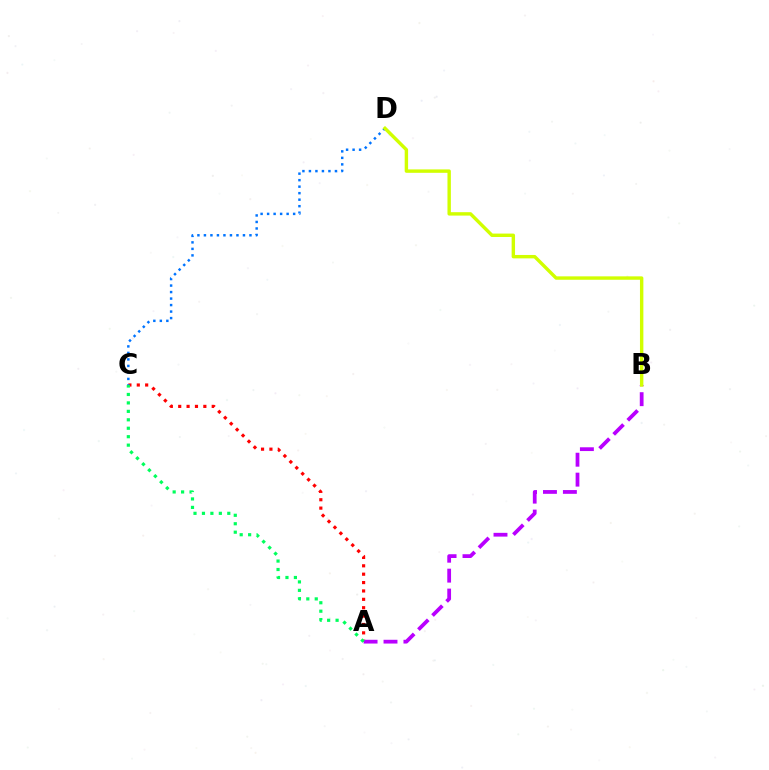{('A', 'C'): [{'color': '#ff0000', 'line_style': 'dotted', 'thickness': 2.28}, {'color': '#00ff5c', 'line_style': 'dotted', 'thickness': 2.29}], ('A', 'B'): [{'color': '#b900ff', 'line_style': 'dashed', 'thickness': 2.71}], ('C', 'D'): [{'color': '#0074ff', 'line_style': 'dotted', 'thickness': 1.77}], ('B', 'D'): [{'color': '#d1ff00', 'line_style': 'solid', 'thickness': 2.45}]}